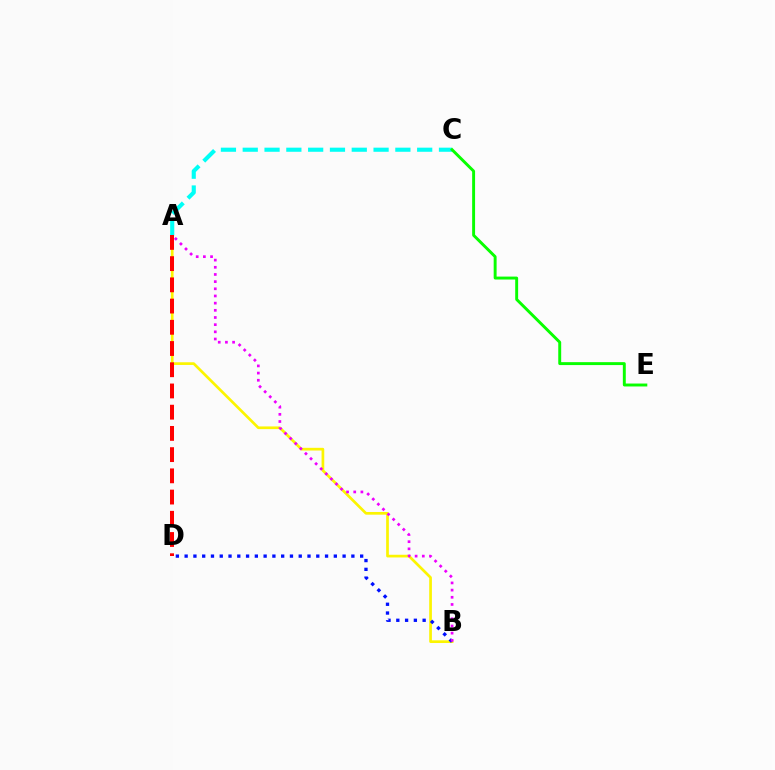{('A', 'B'): [{'color': '#fcf500', 'line_style': 'solid', 'thickness': 1.94}, {'color': '#ee00ff', 'line_style': 'dotted', 'thickness': 1.95}], ('A', 'C'): [{'color': '#00fff6', 'line_style': 'dashed', 'thickness': 2.96}], ('B', 'D'): [{'color': '#0010ff', 'line_style': 'dotted', 'thickness': 2.38}], ('A', 'D'): [{'color': '#ff0000', 'line_style': 'dashed', 'thickness': 2.88}], ('C', 'E'): [{'color': '#08ff00', 'line_style': 'solid', 'thickness': 2.11}]}